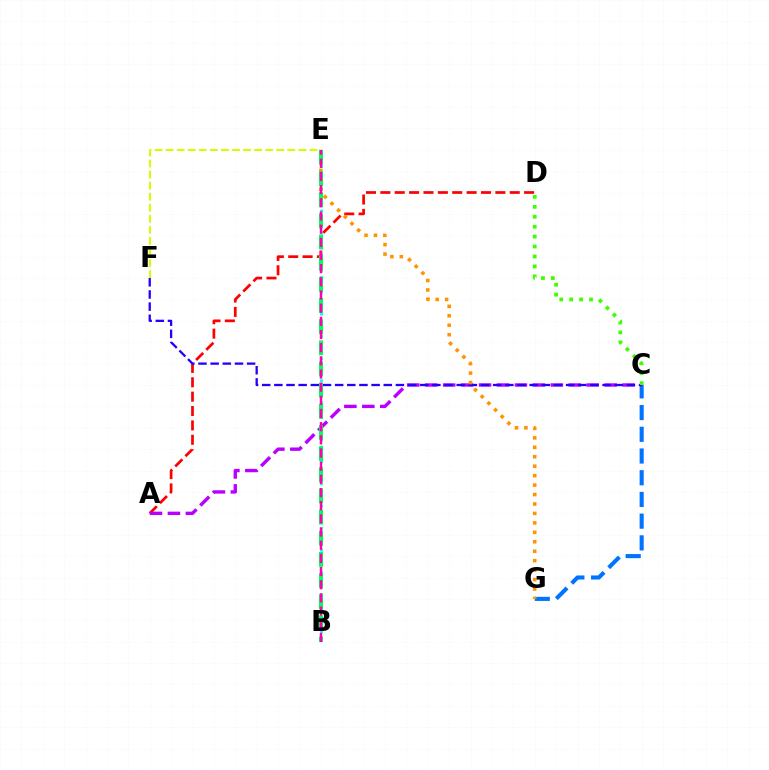{('A', 'D'): [{'color': '#ff0000', 'line_style': 'dashed', 'thickness': 1.95}], ('C', 'G'): [{'color': '#0074ff', 'line_style': 'dashed', 'thickness': 2.95}], ('E', 'F'): [{'color': '#d1ff00', 'line_style': 'dashed', 'thickness': 1.5}], ('B', 'E'): [{'color': '#00fff6', 'line_style': 'dotted', 'thickness': 2.0}, {'color': '#00ff5c', 'line_style': 'dashed', 'thickness': 2.87}, {'color': '#ff00ac', 'line_style': 'dashed', 'thickness': 1.79}], ('A', 'C'): [{'color': '#b900ff', 'line_style': 'dashed', 'thickness': 2.44}], ('C', 'F'): [{'color': '#2500ff', 'line_style': 'dashed', 'thickness': 1.65}], ('E', 'G'): [{'color': '#ff9400', 'line_style': 'dotted', 'thickness': 2.57}], ('C', 'D'): [{'color': '#3dff00', 'line_style': 'dotted', 'thickness': 2.7}]}